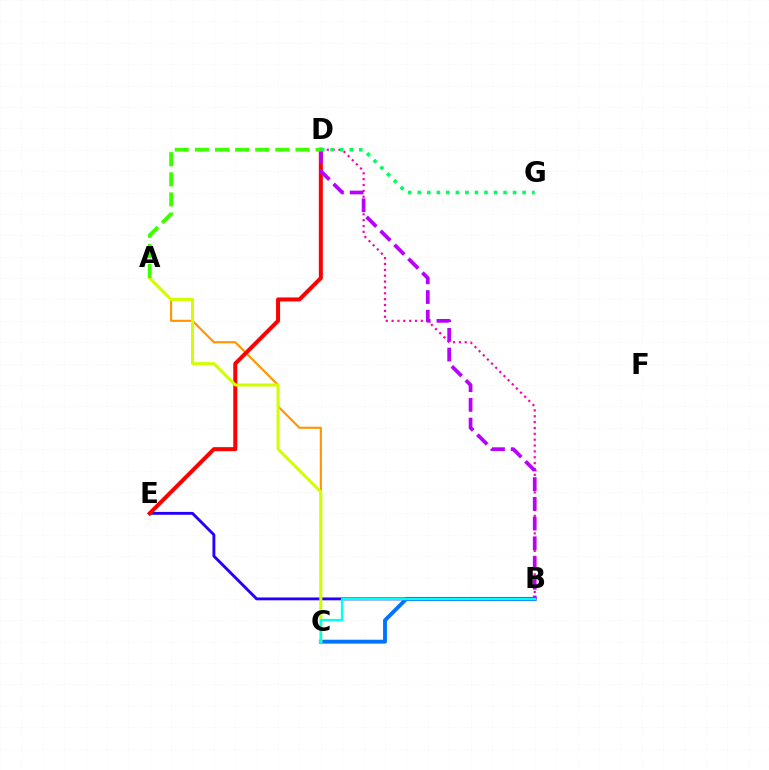{('A', 'C'): [{'color': '#ff9400', 'line_style': 'solid', 'thickness': 1.52}, {'color': '#d1ff00', 'line_style': 'solid', 'thickness': 2.17}], ('B', 'E'): [{'color': '#2500ff', 'line_style': 'solid', 'thickness': 2.06}], ('B', 'C'): [{'color': '#0074ff', 'line_style': 'solid', 'thickness': 2.8}, {'color': '#00fff6', 'line_style': 'solid', 'thickness': 1.65}], ('B', 'D'): [{'color': '#ff00ac', 'line_style': 'dotted', 'thickness': 1.59}, {'color': '#b900ff', 'line_style': 'dashed', 'thickness': 2.68}], ('D', 'E'): [{'color': '#ff0000', 'line_style': 'solid', 'thickness': 2.88}], ('A', 'D'): [{'color': '#3dff00', 'line_style': 'dashed', 'thickness': 2.73}], ('D', 'G'): [{'color': '#00ff5c', 'line_style': 'dotted', 'thickness': 2.59}]}